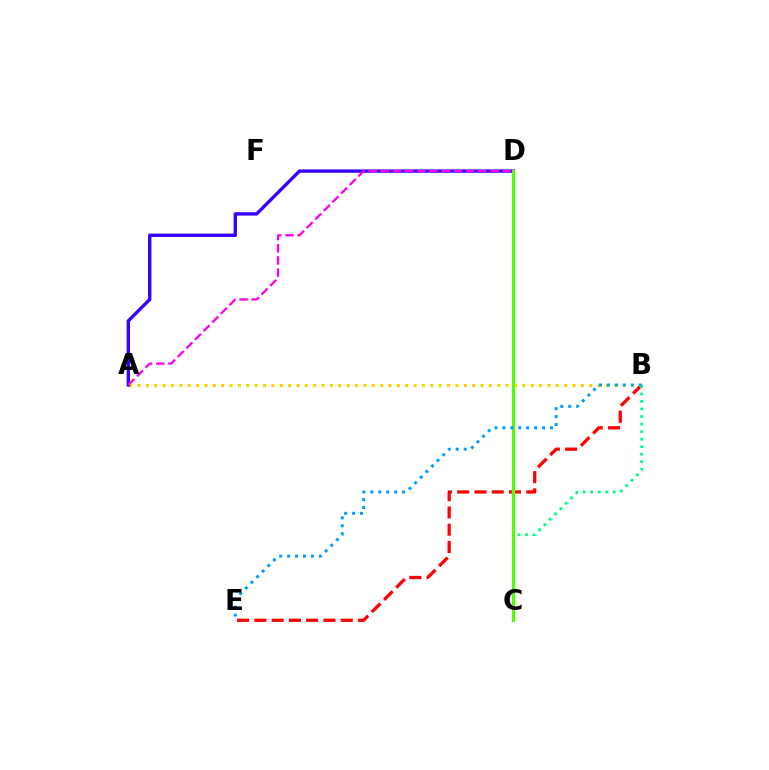{('B', 'E'): [{'color': '#ff0000', 'line_style': 'dashed', 'thickness': 2.35}, {'color': '#009eff', 'line_style': 'dotted', 'thickness': 2.15}], ('A', 'B'): [{'color': '#ffd500', 'line_style': 'dotted', 'thickness': 2.27}], ('B', 'C'): [{'color': '#00ff86', 'line_style': 'dotted', 'thickness': 2.05}], ('A', 'D'): [{'color': '#3700ff', 'line_style': 'solid', 'thickness': 2.43}, {'color': '#ff00ed', 'line_style': 'dashed', 'thickness': 1.66}], ('C', 'D'): [{'color': '#4fff00', 'line_style': 'solid', 'thickness': 2.27}]}